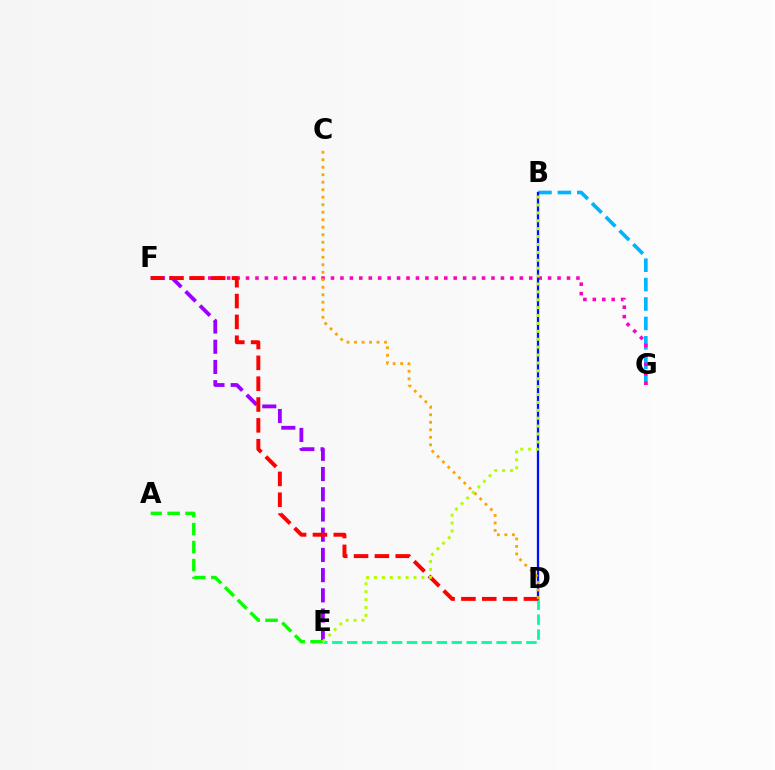{('B', 'G'): [{'color': '#00b5ff', 'line_style': 'dashed', 'thickness': 2.64}], ('F', 'G'): [{'color': '#ff00bd', 'line_style': 'dotted', 'thickness': 2.56}], ('E', 'F'): [{'color': '#9b00ff', 'line_style': 'dashed', 'thickness': 2.75}], ('A', 'E'): [{'color': '#08ff00', 'line_style': 'dashed', 'thickness': 2.44}], ('B', 'D'): [{'color': '#0010ff', 'line_style': 'solid', 'thickness': 1.65}], ('D', 'E'): [{'color': '#00ff9d', 'line_style': 'dashed', 'thickness': 2.03}], ('D', 'F'): [{'color': '#ff0000', 'line_style': 'dashed', 'thickness': 2.83}], ('C', 'D'): [{'color': '#ffa500', 'line_style': 'dotted', 'thickness': 2.04}], ('B', 'E'): [{'color': '#b3ff00', 'line_style': 'dotted', 'thickness': 2.15}]}